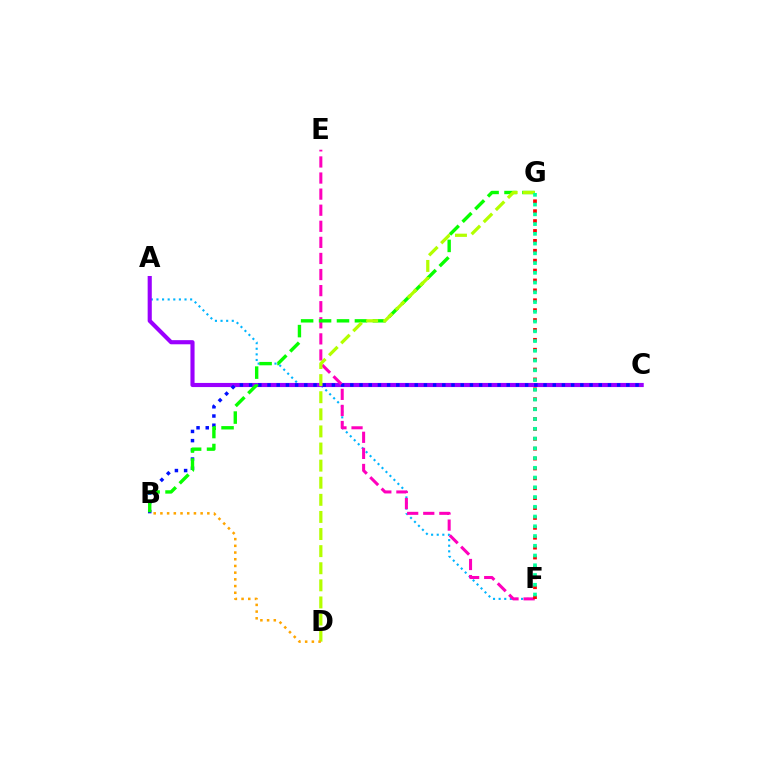{('A', 'F'): [{'color': '#00b5ff', 'line_style': 'dotted', 'thickness': 1.52}], ('A', 'C'): [{'color': '#9b00ff', 'line_style': 'solid', 'thickness': 2.97}], ('B', 'C'): [{'color': '#0010ff', 'line_style': 'dotted', 'thickness': 2.5}], ('E', 'F'): [{'color': '#ff00bd', 'line_style': 'dashed', 'thickness': 2.18}], ('B', 'G'): [{'color': '#08ff00', 'line_style': 'dashed', 'thickness': 2.44}], ('F', 'G'): [{'color': '#ff0000', 'line_style': 'dotted', 'thickness': 2.69}, {'color': '#00ff9d', 'line_style': 'dotted', 'thickness': 2.65}], ('D', 'G'): [{'color': '#b3ff00', 'line_style': 'dashed', 'thickness': 2.32}], ('B', 'D'): [{'color': '#ffa500', 'line_style': 'dotted', 'thickness': 1.82}]}